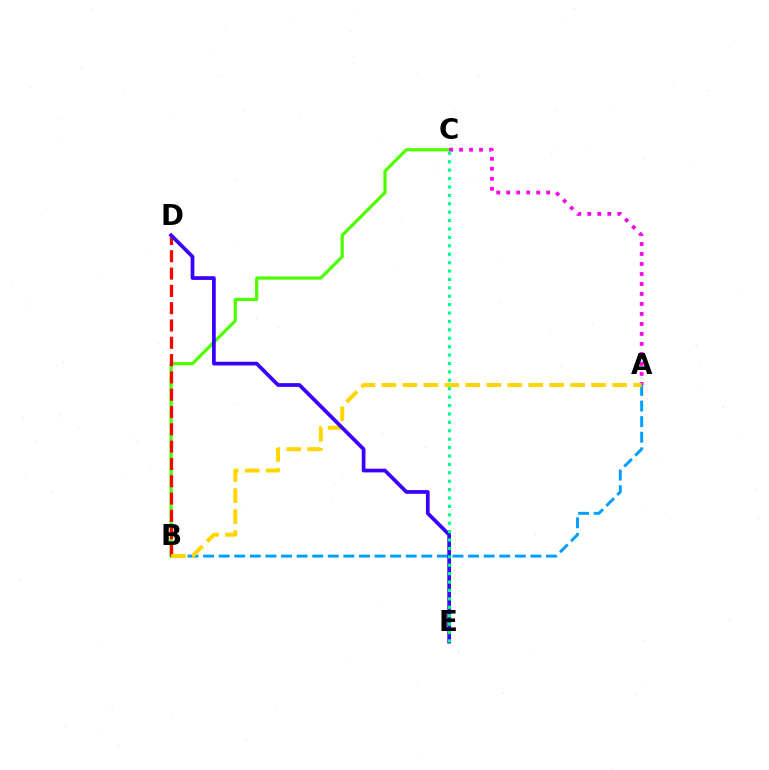{('A', 'B'): [{'color': '#009eff', 'line_style': 'dashed', 'thickness': 2.12}, {'color': '#ffd500', 'line_style': 'dashed', 'thickness': 2.85}], ('B', 'C'): [{'color': '#4fff00', 'line_style': 'solid', 'thickness': 2.33}], ('B', 'D'): [{'color': '#ff0000', 'line_style': 'dashed', 'thickness': 2.35}], ('A', 'C'): [{'color': '#ff00ed', 'line_style': 'dotted', 'thickness': 2.72}], ('D', 'E'): [{'color': '#3700ff', 'line_style': 'solid', 'thickness': 2.67}], ('C', 'E'): [{'color': '#00ff86', 'line_style': 'dotted', 'thickness': 2.28}]}